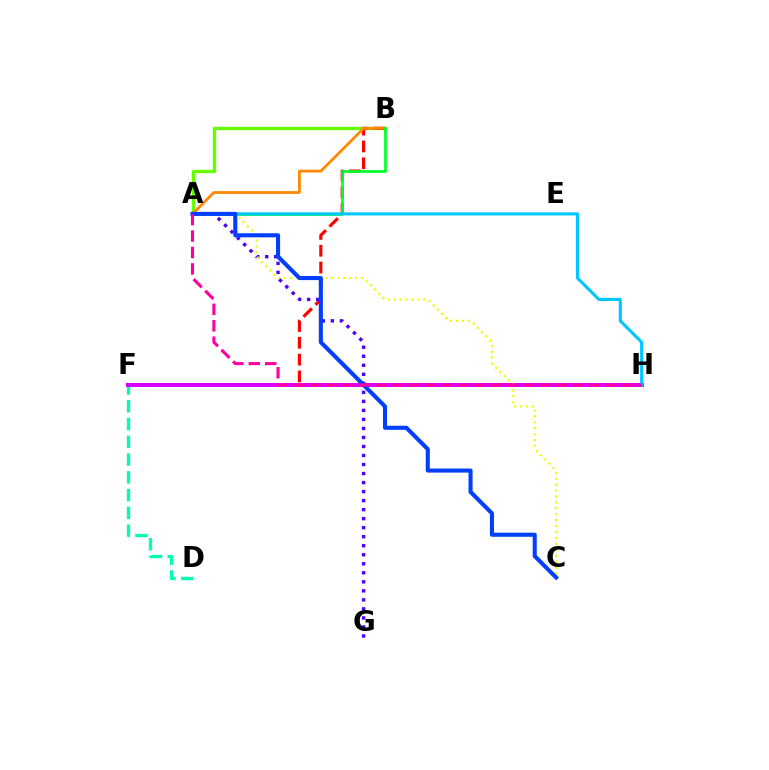{('A', 'B'): [{'color': '#66ff00', 'line_style': 'solid', 'thickness': 2.42}, {'color': '#ff8800', 'line_style': 'solid', 'thickness': 1.99}, {'color': '#00ff27', 'line_style': 'solid', 'thickness': 1.97}], ('D', 'F'): [{'color': '#00ffaf', 'line_style': 'dashed', 'thickness': 2.41}], ('B', 'F'): [{'color': '#ff0000', 'line_style': 'dashed', 'thickness': 2.28}], ('F', 'H'): [{'color': '#d600ff', 'line_style': 'solid', 'thickness': 2.89}], ('A', 'G'): [{'color': '#4f00ff', 'line_style': 'dotted', 'thickness': 2.45}], ('A', 'H'): [{'color': '#00c7ff', 'line_style': 'solid', 'thickness': 2.24}, {'color': '#ff00a0', 'line_style': 'dashed', 'thickness': 2.23}], ('A', 'C'): [{'color': '#eeff00', 'line_style': 'dotted', 'thickness': 1.61}, {'color': '#003fff', 'line_style': 'solid', 'thickness': 2.93}]}